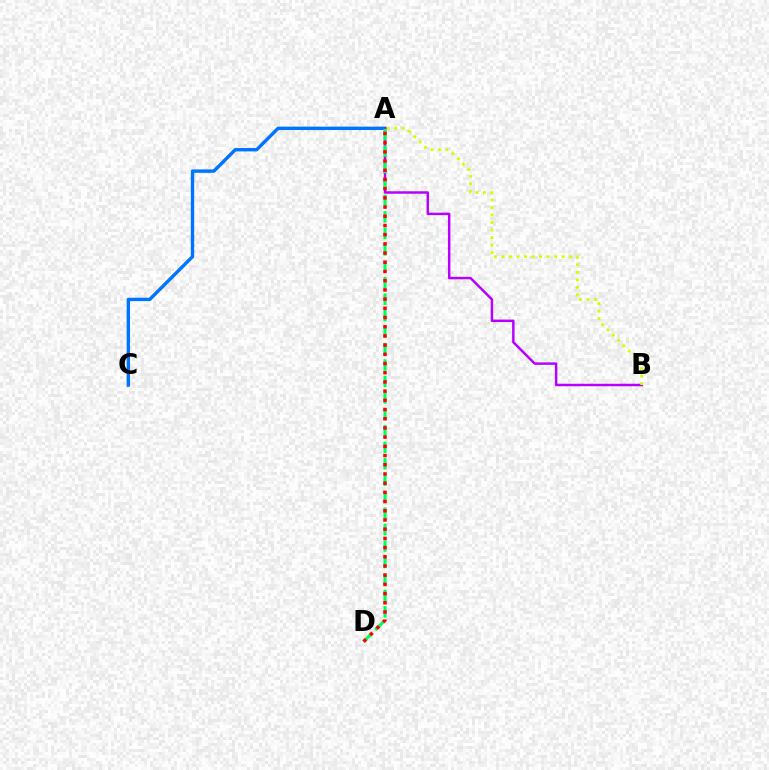{('A', 'C'): [{'color': '#0074ff', 'line_style': 'solid', 'thickness': 2.43}], ('A', 'B'): [{'color': '#b900ff', 'line_style': 'solid', 'thickness': 1.78}, {'color': '#d1ff00', 'line_style': 'dotted', 'thickness': 2.04}], ('A', 'D'): [{'color': '#00ff5c', 'line_style': 'dashed', 'thickness': 2.24}, {'color': '#ff0000', 'line_style': 'dotted', 'thickness': 2.5}]}